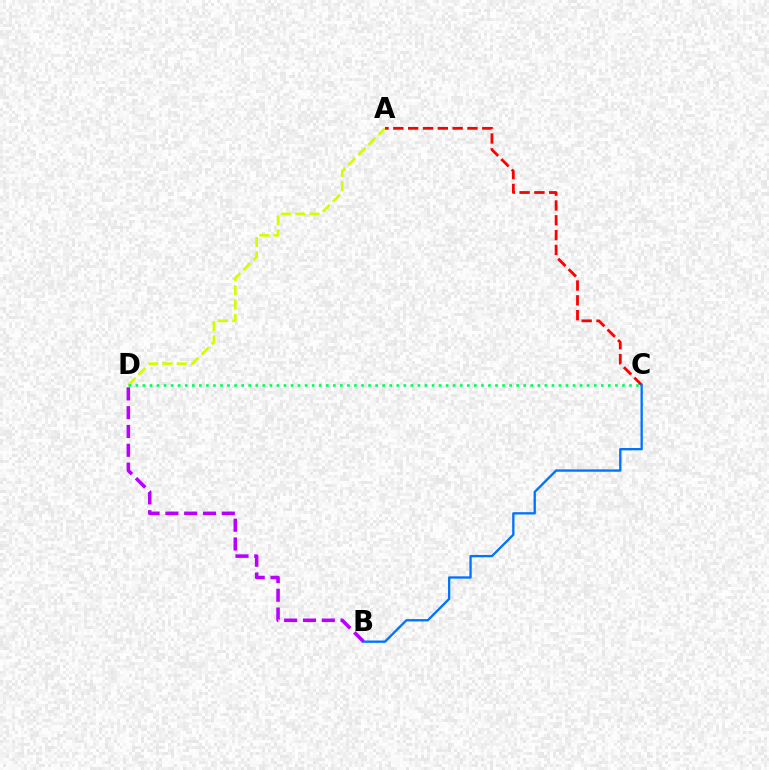{('A', 'D'): [{'color': '#d1ff00', 'line_style': 'dashed', 'thickness': 1.94}], ('B', 'D'): [{'color': '#b900ff', 'line_style': 'dashed', 'thickness': 2.56}], ('C', 'D'): [{'color': '#00ff5c', 'line_style': 'dotted', 'thickness': 1.92}], ('A', 'C'): [{'color': '#ff0000', 'line_style': 'dashed', 'thickness': 2.01}], ('B', 'C'): [{'color': '#0074ff', 'line_style': 'solid', 'thickness': 1.68}]}